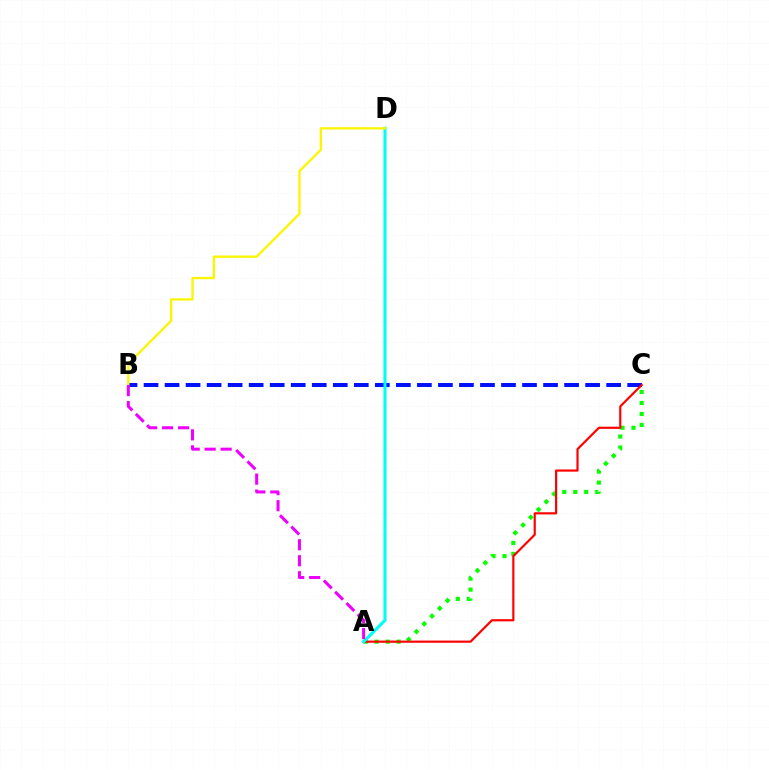{('B', 'C'): [{'color': '#0010ff', 'line_style': 'dashed', 'thickness': 2.86}], ('A', 'C'): [{'color': '#08ff00', 'line_style': 'dotted', 'thickness': 2.99}, {'color': '#ff0000', 'line_style': 'solid', 'thickness': 1.57}], ('A', 'D'): [{'color': '#00fff6', 'line_style': 'solid', 'thickness': 2.24}], ('B', 'D'): [{'color': '#fcf500', 'line_style': 'solid', 'thickness': 1.67}], ('A', 'B'): [{'color': '#ee00ff', 'line_style': 'dashed', 'thickness': 2.17}]}